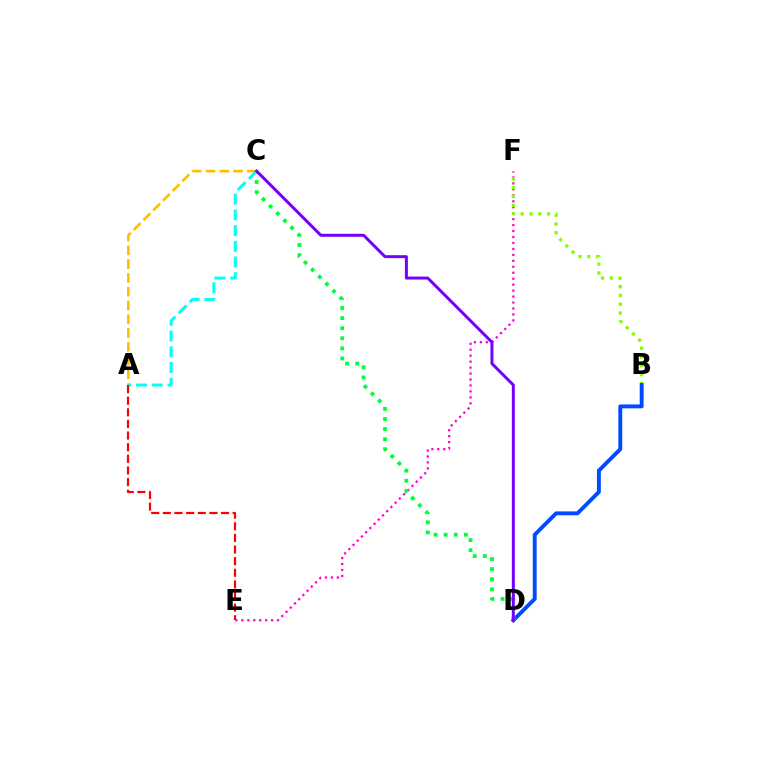{('E', 'F'): [{'color': '#ff00cf', 'line_style': 'dotted', 'thickness': 1.62}], ('B', 'F'): [{'color': '#84ff00', 'line_style': 'dotted', 'thickness': 2.39}], ('B', 'D'): [{'color': '#004bff', 'line_style': 'solid', 'thickness': 2.81}], ('C', 'D'): [{'color': '#00ff39', 'line_style': 'dotted', 'thickness': 2.74}, {'color': '#7200ff', 'line_style': 'solid', 'thickness': 2.14}], ('A', 'C'): [{'color': '#ffbd00', 'line_style': 'dashed', 'thickness': 1.87}, {'color': '#00fff6', 'line_style': 'dashed', 'thickness': 2.13}], ('A', 'E'): [{'color': '#ff0000', 'line_style': 'dashed', 'thickness': 1.58}]}